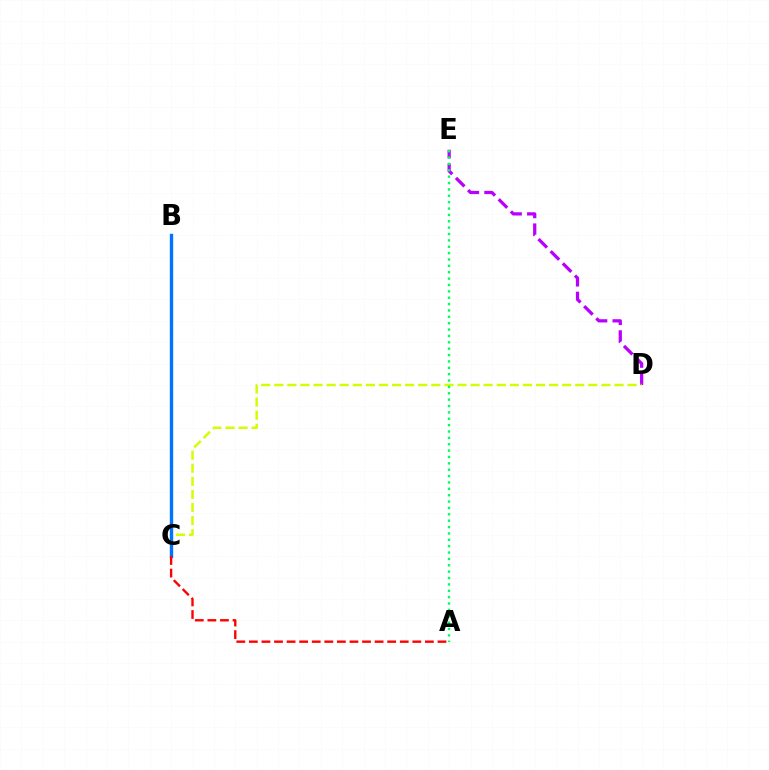{('D', 'E'): [{'color': '#b900ff', 'line_style': 'dashed', 'thickness': 2.34}], ('C', 'D'): [{'color': '#d1ff00', 'line_style': 'dashed', 'thickness': 1.78}], ('B', 'C'): [{'color': '#0074ff', 'line_style': 'solid', 'thickness': 2.44}], ('A', 'C'): [{'color': '#ff0000', 'line_style': 'dashed', 'thickness': 1.71}], ('A', 'E'): [{'color': '#00ff5c', 'line_style': 'dotted', 'thickness': 1.73}]}